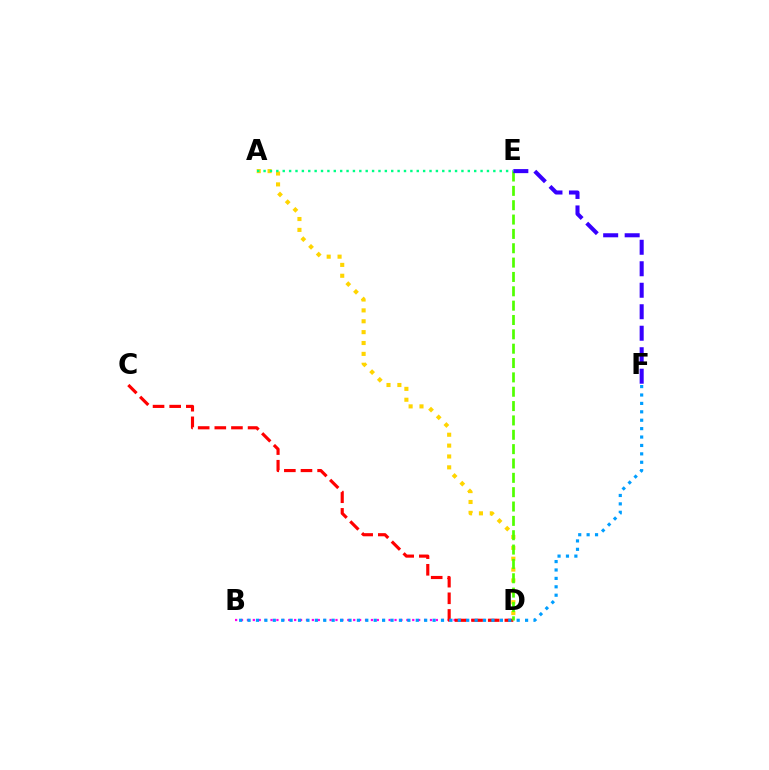{('A', 'D'): [{'color': '#ffd500', 'line_style': 'dotted', 'thickness': 2.95}], ('A', 'E'): [{'color': '#00ff86', 'line_style': 'dotted', 'thickness': 1.73}], ('B', 'D'): [{'color': '#ff00ed', 'line_style': 'dotted', 'thickness': 1.6}], ('C', 'D'): [{'color': '#ff0000', 'line_style': 'dashed', 'thickness': 2.26}], ('D', 'E'): [{'color': '#4fff00', 'line_style': 'dashed', 'thickness': 1.95}], ('E', 'F'): [{'color': '#3700ff', 'line_style': 'dashed', 'thickness': 2.92}], ('B', 'F'): [{'color': '#009eff', 'line_style': 'dotted', 'thickness': 2.29}]}